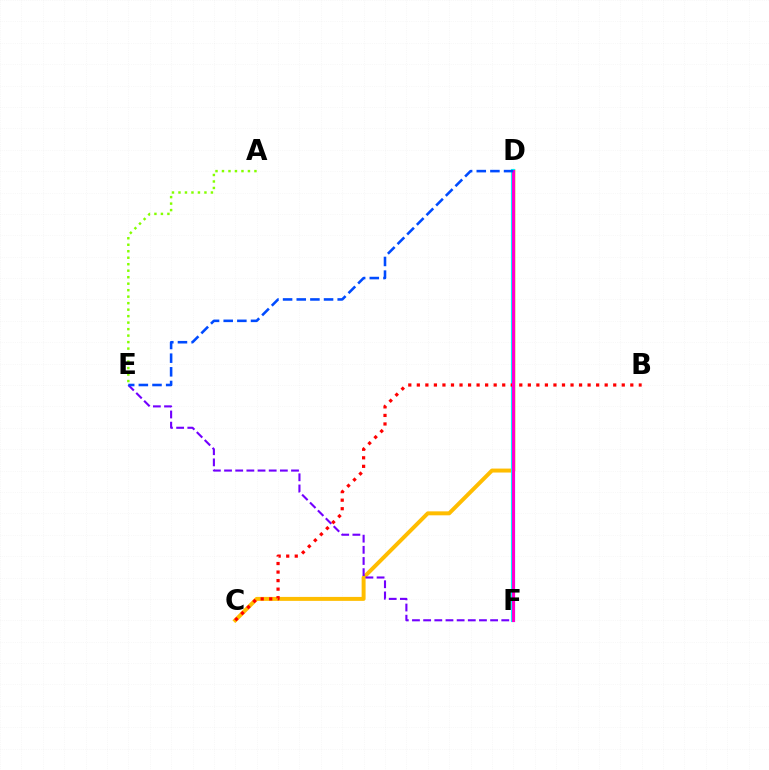{('C', 'D'): [{'color': '#ffbd00', 'line_style': 'solid', 'thickness': 2.85}], ('D', 'F'): [{'color': '#00ff39', 'line_style': 'dashed', 'thickness': 2.74}, {'color': '#00fff6', 'line_style': 'solid', 'thickness': 2.99}, {'color': '#ff00cf', 'line_style': 'solid', 'thickness': 2.24}], ('A', 'E'): [{'color': '#84ff00', 'line_style': 'dotted', 'thickness': 1.76}], ('E', 'F'): [{'color': '#7200ff', 'line_style': 'dashed', 'thickness': 1.52}], ('B', 'C'): [{'color': '#ff0000', 'line_style': 'dotted', 'thickness': 2.32}], ('D', 'E'): [{'color': '#004bff', 'line_style': 'dashed', 'thickness': 1.85}]}